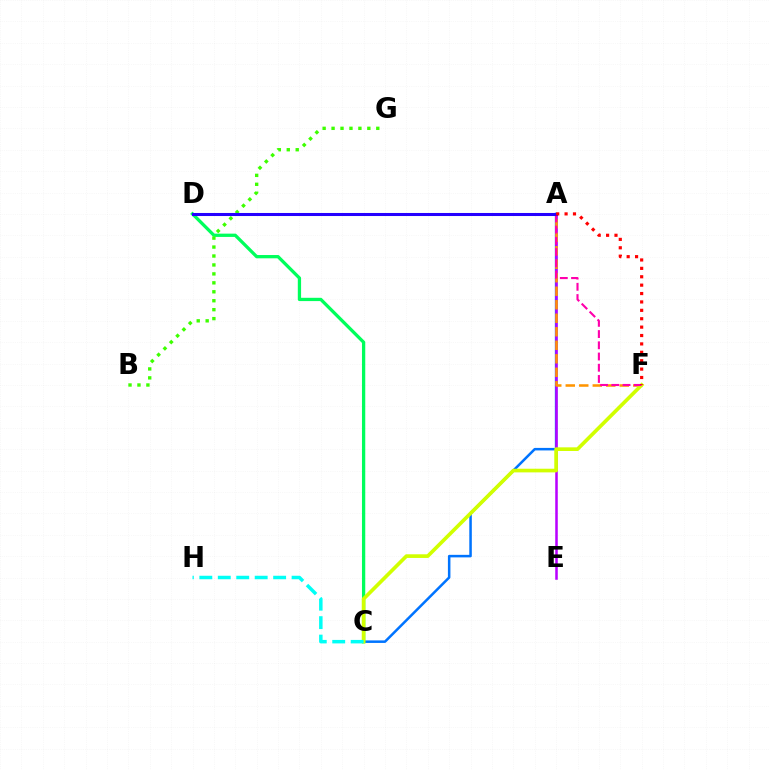{('A', 'C'): [{'color': '#0074ff', 'line_style': 'solid', 'thickness': 1.82}], ('A', 'E'): [{'color': '#b900ff', 'line_style': 'solid', 'thickness': 1.82}], ('C', 'D'): [{'color': '#00ff5c', 'line_style': 'solid', 'thickness': 2.37}], ('A', 'F'): [{'color': '#ff9400', 'line_style': 'dashed', 'thickness': 1.83}, {'color': '#ff00ac', 'line_style': 'dashed', 'thickness': 1.52}, {'color': '#ff0000', 'line_style': 'dotted', 'thickness': 2.28}], ('B', 'G'): [{'color': '#3dff00', 'line_style': 'dotted', 'thickness': 2.43}], ('C', 'F'): [{'color': '#d1ff00', 'line_style': 'solid', 'thickness': 2.63}], ('C', 'H'): [{'color': '#00fff6', 'line_style': 'dashed', 'thickness': 2.51}], ('A', 'D'): [{'color': '#2500ff', 'line_style': 'solid', 'thickness': 2.19}]}